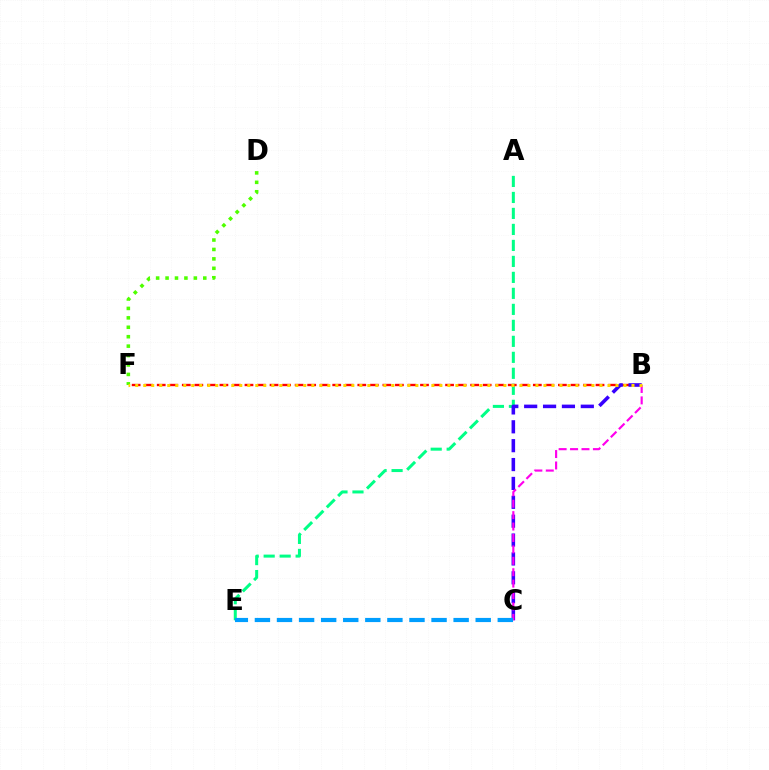{('D', 'F'): [{'color': '#4fff00', 'line_style': 'dotted', 'thickness': 2.56}], ('A', 'E'): [{'color': '#00ff86', 'line_style': 'dashed', 'thickness': 2.17}], ('B', 'F'): [{'color': '#ff0000', 'line_style': 'dashed', 'thickness': 1.7}, {'color': '#ffd500', 'line_style': 'dotted', 'thickness': 2.17}], ('B', 'C'): [{'color': '#3700ff', 'line_style': 'dashed', 'thickness': 2.56}, {'color': '#ff00ed', 'line_style': 'dashed', 'thickness': 1.55}], ('C', 'E'): [{'color': '#009eff', 'line_style': 'dashed', 'thickness': 3.0}]}